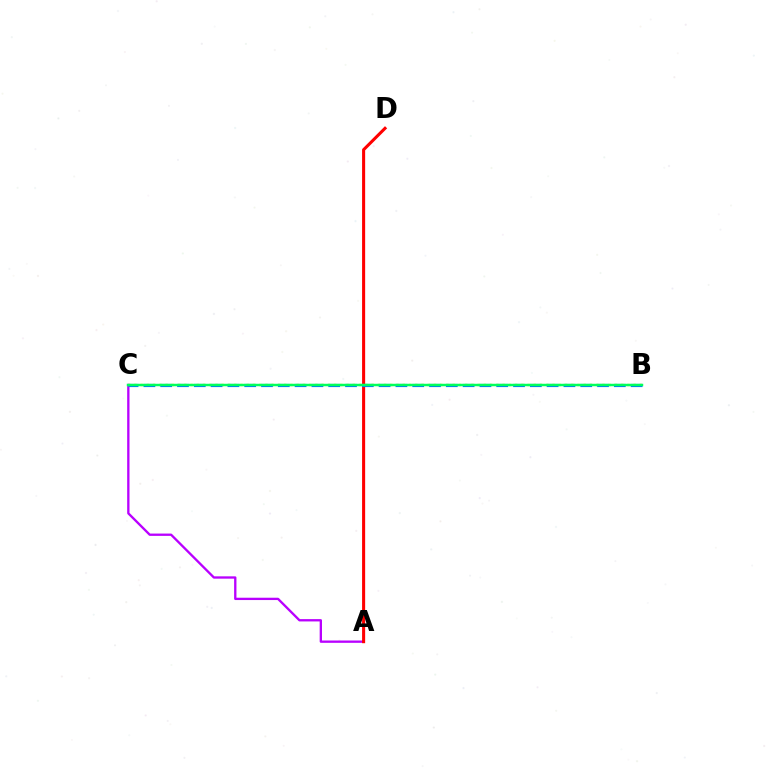{('A', 'C'): [{'color': '#b900ff', 'line_style': 'solid', 'thickness': 1.67}], ('B', 'C'): [{'color': '#d1ff00', 'line_style': 'dotted', 'thickness': 1.7}, {'color': '#0074ff', 'line_style': 'dashed', 'thickness': 2.28}, {'color': '#00ff5c', 'line_style': 'solid', 'thickness': 1.77}], ('A', 'D'): [{'color': '#ff0000', 'line_style': 'solid', 'thickness': 2.21}]}